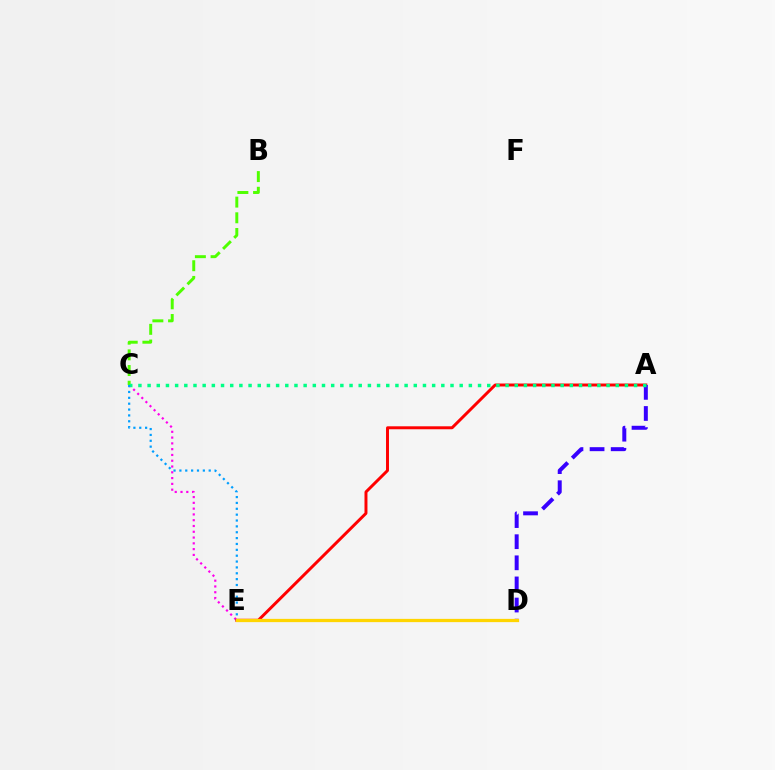{('C', 'E'): [{'color': '#ff00ed', 'line_style': 'dotted', 'thickness': 1.57}, {'color': '#009eff', 'line_style': 'dotted', 'thickness': 1.59}], ('B', 'C'): [{'color': '#4fff00', 'line_style': 'dashed', 'thickness': 2.13}], ('A', 'E'): [{'color': '#ff0000', 'line_style': 'solid', 'thickness': 2.13}], ('A', 'D'): [{'color': '#3700ff', 'line_style': 'dashed', 'thickness': 2.87}], ('A', 'C'): [{'color': '#00ff86', 'line_style': 'dotted', 'thickness': 2.49}], ('D', 'E'): [{'color': '#ffd500', 'line_style': 'solid', 'thickness': 2.35}]}